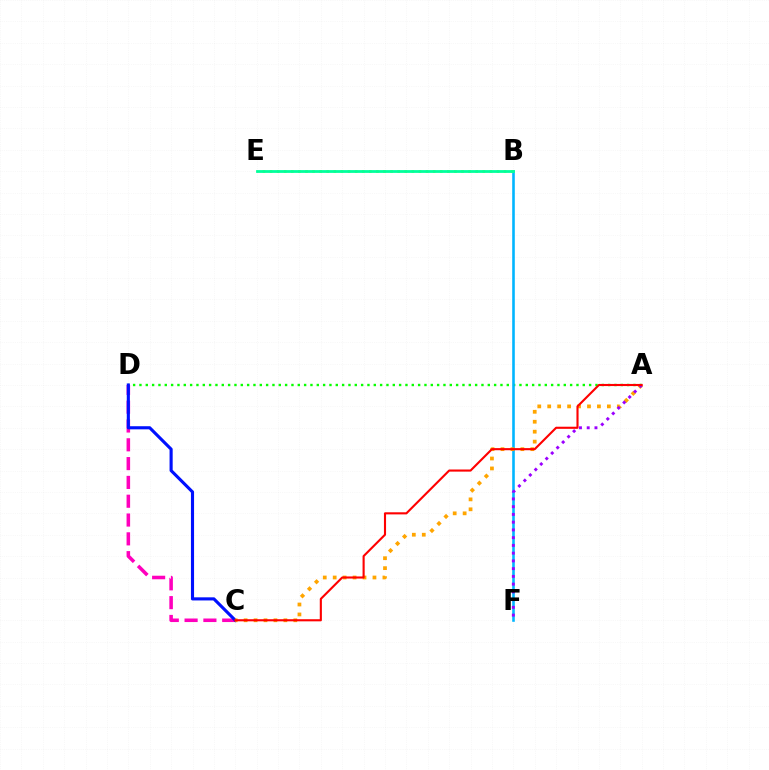{('A', 'D'): [{'color': '#08ff00', 'line_style': 'dotted', 'thickness': 1.72}], ('C', 'D'): [{'color': '#ff00bd', 'line_style': 'dashed', 'thickness': 2.56}, {'color': '#0010ff', 'line_style': 'solid', 'thickness': 2.24}], ('B', 'F'): [{'color': '#00b5ff', 'line_style': 'solid', 'thickness': 1.87}], ('A', 'C'): [{'color': '#ffa500', 'line_style': 'dotted', 'thickness': 2.7}, {'color': '#ff0000', 'line_style': 'solid', 'thickness': 1.52}], ('B', 'E'): [{'color': '#b3ff00', 'line_style': 'dotted', 'thickness': 1.93}, {'color': '#00ff9d', 'line_style': 'solid', 'thickness': 2.0}], ('A', 'F'): [{'color': '#9b00ff', 'line_style': 'dotted', 'thickness': 2.1}]}